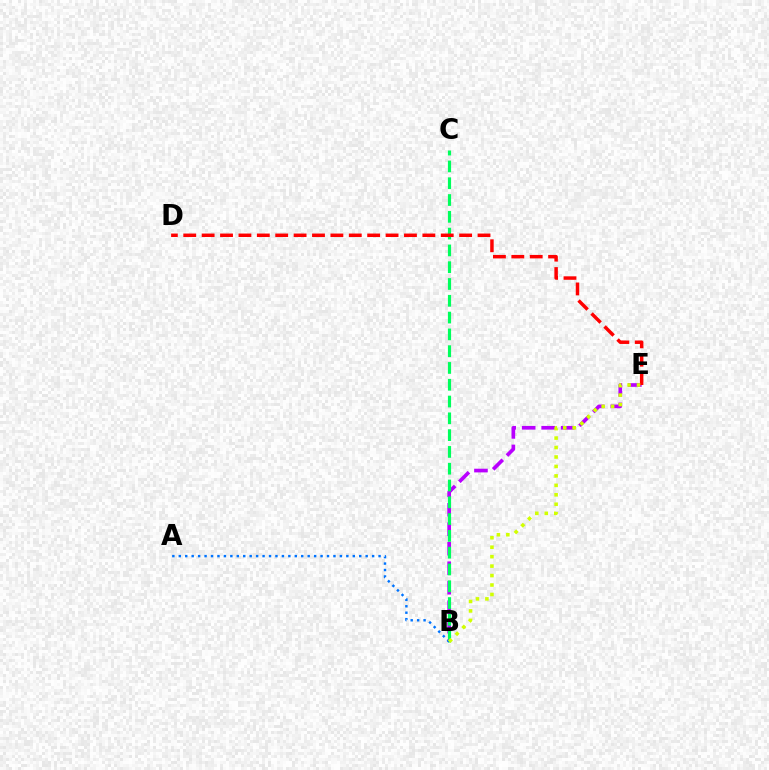{('B', 'E'): [{'color': '#b900ff', 'line_style': 'dashed', 'thickness': 2.65}, {'color': '#d1ff00', 'line_style': 'dotted', 'thickness': 2.57}], ('B', 'C'): [{'color': '#00ff5c', 'line_style': 'dashed', 'thickness': 2.28}], ('D', 'E'): [{'color': '#ff0000', 'line_style': 'dashed', 'thickness': 2.5}], ('A', 'B'): [{'color': '#0074ff', 'line_style': 'dotted', 'thickness': 1.75}]}